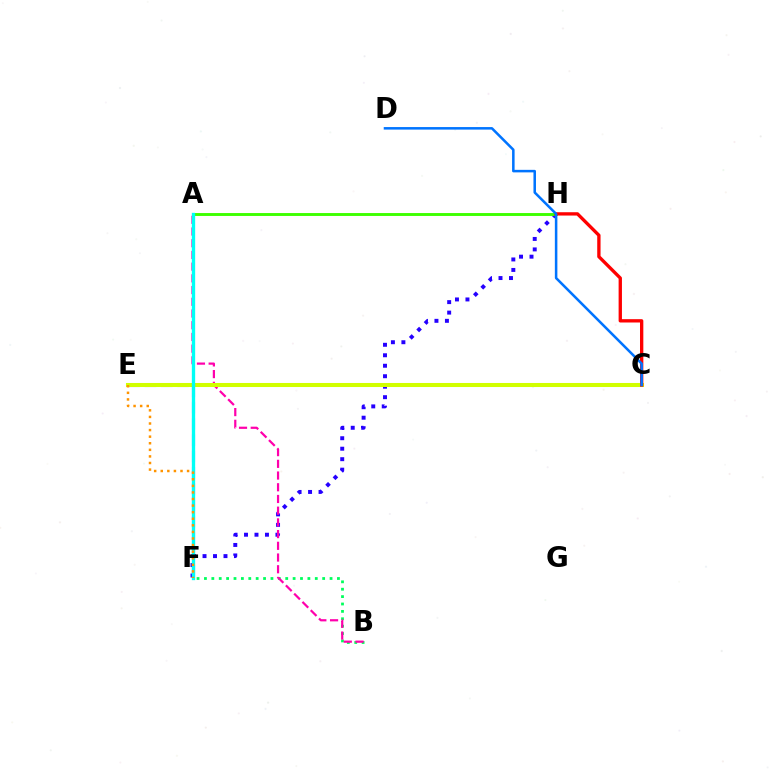{('B', 'F'): [{'color': '#00ff5c', 'line_style': 'dotted', 'thickness': 2.01}], ('E', 'F'): [{'color': '#b900ff', 'line_style': 'dashed', 'thickness': 2.21}, {'color': '#ff9400', 'line_style': 'dotted', 'thickness': 1.79}], ('F', 'H'): [{'color': '#2500ff', 'line_style': 'dotted', 'thickness': 2.85}], ('A', 'B'): [{'color': '#ff00ac', 'line_style': 'dashed', 'thickness': 1.59}], ('A', 'H'): [{'color': '#3dff00', 'line_style': 'solid', 'thickness': 2.09}], ('C', 'E'): [{'color': '#d1ff00', 'line_style': 'solid', 'thickness': 2.92}], ('A', 'F'): [{'color': '#00fff6', 'line_style': 'solid', 'thickness': 2.4}], ('C', 'H'): [{'color': '#ff0000', 'line_style': 'solid', 'thickness': 2.39}], ('C', 'D'): [{'color': '#0074ff', 'line_style': 'solid', 'thickness': 1.82}]}